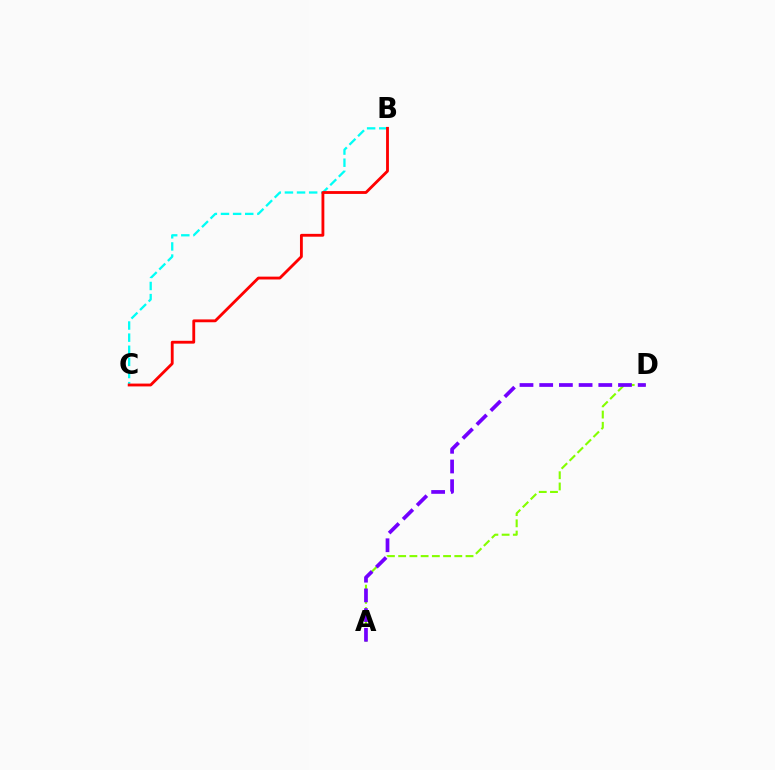{('B', 'C'): [{'color': '#00fff6', 'line_style': 'dashed', 'thickness': 1.65}, {'color': '#ff0000', 'line_style': 'solid', 'thickness': 2.04}], ('A', 'D'): [{'color': '#84ff00', 'line_style': 'dashed', 'thickness': 1.53}, {'color': '#7200ff', 'line_style': 'dashed', 'thickness': 2.68}]}